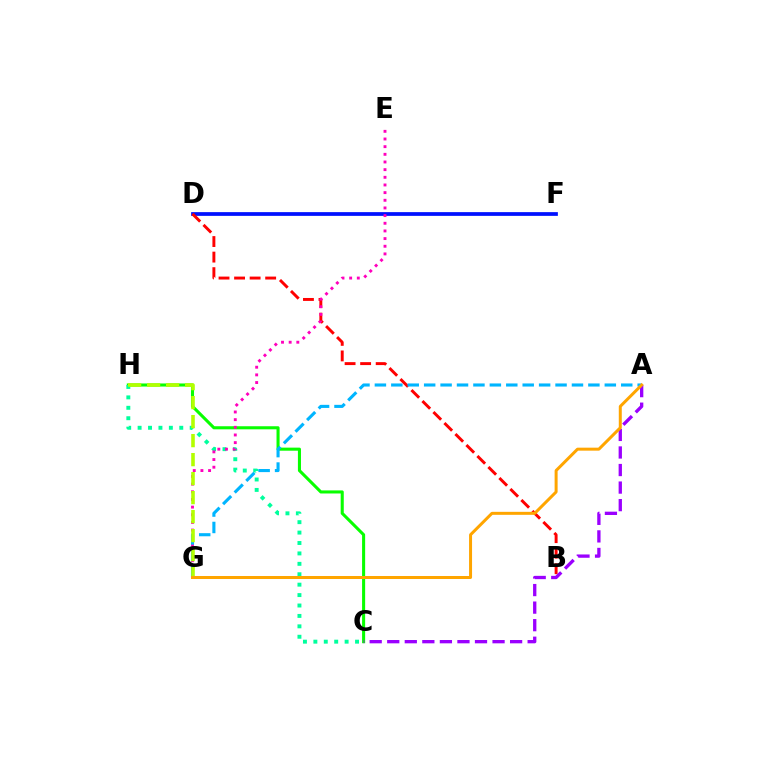{('C', 'H'): [{'color': '#08ff00', 'line_style': 'solid', 'thickness': 2.21}, {'color': '#00ff9d', 'line_style': 'dotted', 'thickness': 2.83}], ('D', 'F'): [{'color': '#0010ff', 'line_style': 'solid', 'thickness': 2.69}], ('B', 'D'): [{'color': '#ff0000', 'line_style': 'dashed', 'thickness': 2.11}], ('E', 'G'): [{'color': '#ff00bd', 'line_style': 'dotted', 'thickness': 2.08}], ('A', 'G'): [{'color': '#00b5ff', 'line_style': 'dashed', 'thickness': 2.23}, {'color': '#ffa500', 'line_style': 'solid', 'thickness': 2.16}], ('A', 'C'): [{'color': '#9b00ff', 'line_style': 'dashed', 'thickness': 2.38}], ('G', 'H'): [{'color': '#b3ff00', 'line_style': 'dashed', 'thickness': 2.58}]}